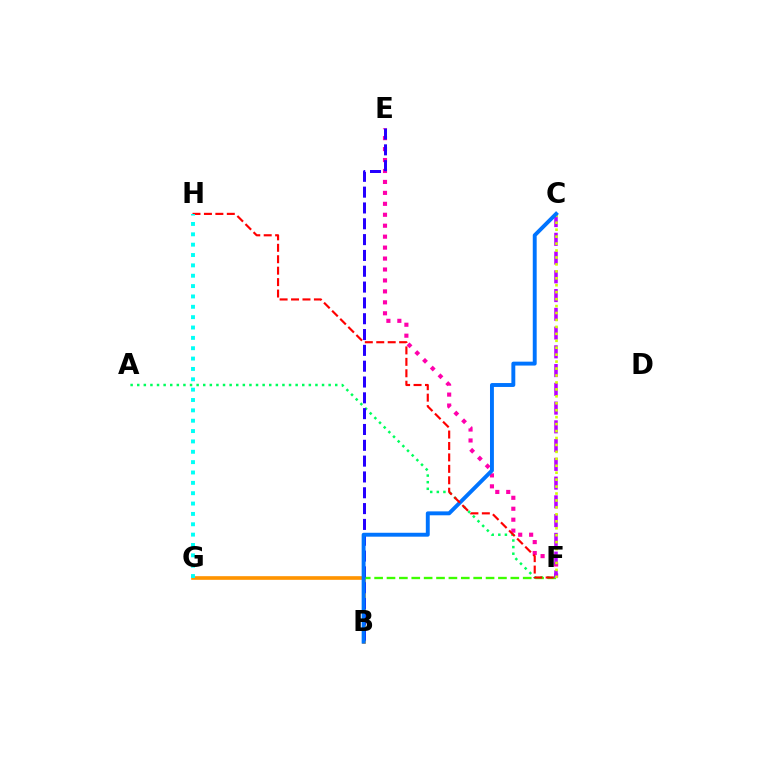{('E', 'F'): [{'color': '#ff00ac', 'line_style': 'dotted', 'thickness': 2.97}], ('B', 'G'): [{'color': '#ff9400', 'line_style': 'solid', 'thickness': 2.63}], ('A', 'F'): [{'color': '#00ff5c', 'line_style': 'dotted', 'thickness': 1.79}], ('B', 'F'): [{'color': '#3dff00', 'line_style': 'dashed', 'thickness': 1.68}], ('C', 'F'): [{'color': '#b900ff', 'line_style': 'dashed', 'thickness': 2.55}, {'color': '#d1ff00', 'line_style': 'dotted', 'thickness': 1.89}], ('B', 'E'): [{'color': '#2500ff', 'line_style': 'dashed', 'thickness': 2.15}], ('B', 'C'): [{'color': '#0074ff', 'line_style': 'solid', 'thickness': 2.81}], ('F', 'H'): [{'color': '#ff0000', 'line_style': 'dashed', 'thickness': 1.55}], ('G', 'H'): [{'color': '#00fff6', 'line_style': 'dotted', 'thickness': 2.81}]}